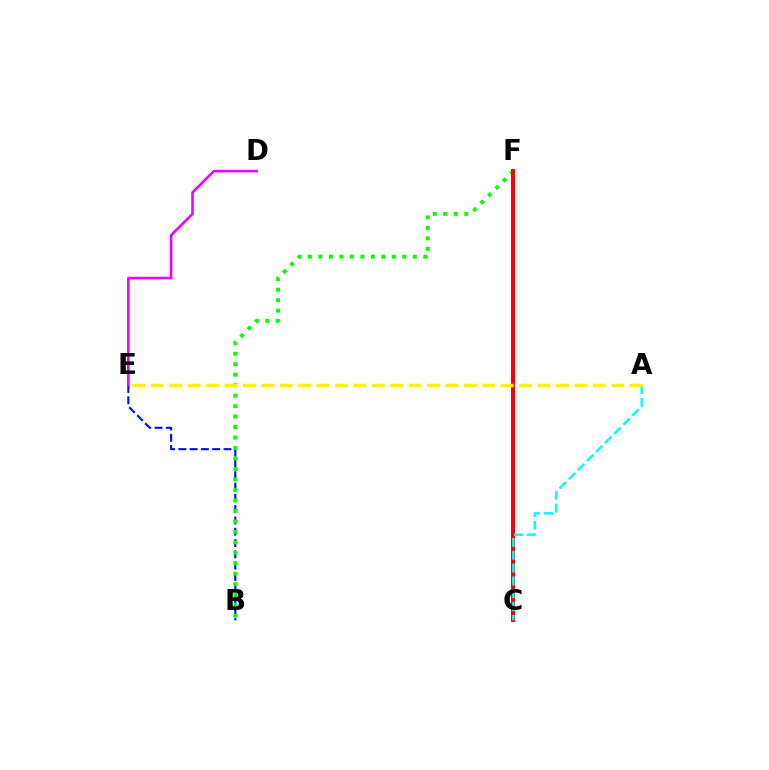{('B', 'E'): [{'color': '#0010ff', 'line_style': 'dashed', 'thickness': 1.53}], ('B', 'F'): [{'color': '#08ff00', 'line_style': 'dotted', 'thickness': 2.85}], ('C', 'F'): [{'color': '#ff0000', 'line_style': 'solid', 'thickness': 2.88}], ('A', 'C'): [{'color': '#00fff6', 'line_style': 'dashed', 'thickness': 1.74}], ('A', 'E'): [{'color': '#fcf500', 'line_style': 'dashed', 'thickness': 2.5}], ('D', 'E'): [{'color': '#ee00ff', 'line_style': 'solid', 'thickness': 1.86}]}